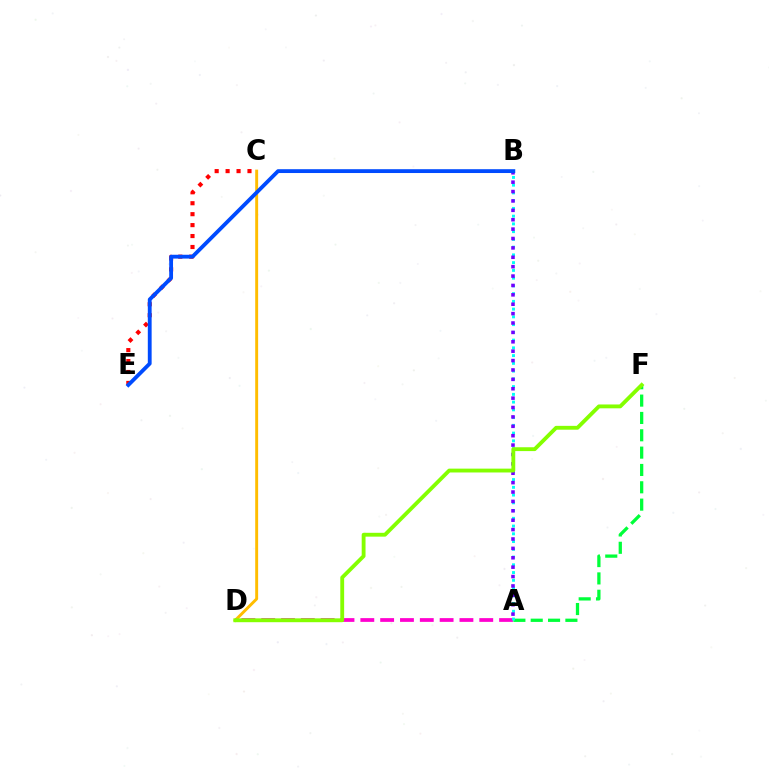{('C', 'E'): [{'color': '#ff0000', 'line_style': 'dotted', 'thickness': 2.97}], ('C', 'D'): [{'color': '#ffbd00', 'line_style': 'solid', 'thickness': 2.11}], ('A', 'F'): [{'color': '#00ff39', 'line_style': 'dashed', 'thickness': 2.36}], ('A', 'D'): [{'color': '#ff00cf', 'line_style': 'dashed', 'thickness': 2.69}], ('A', 'B'): [{'color': '#00fff6', 'line_style': 'dotted', 'thickness': 2.11}, {'color': '#7200ff', 'line_style': 'dotted', 'thickness': 2.55}], ('B', 'E'): [{'color': '#004bff', 'line_style': 'solid', 'thickness': 2.75}], ('D', 'F'): [{'color': '#84ff00', 'line_style': 'solid', 'thickness': 2.77}]}